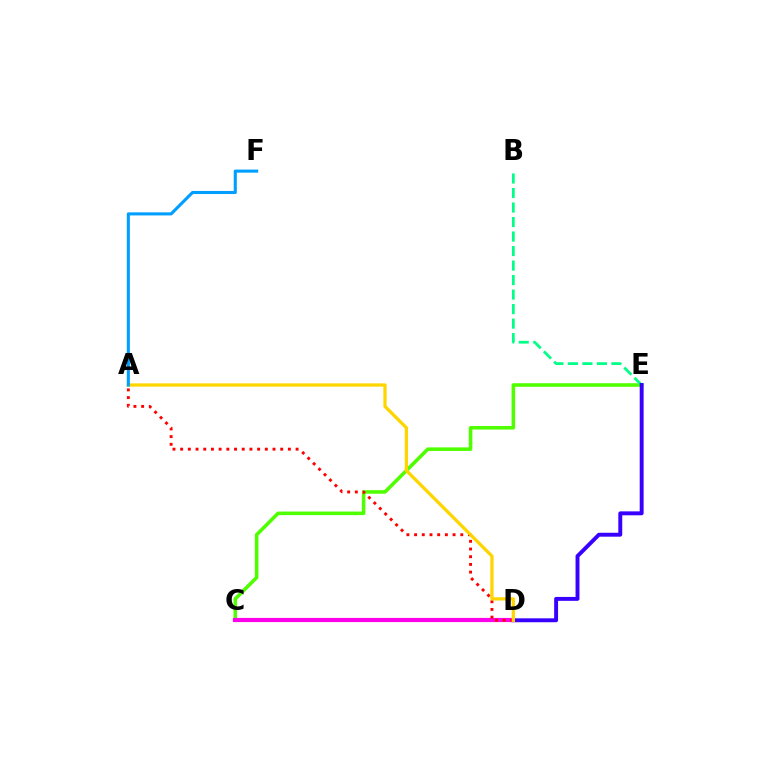{('C', 'E'): [{'color': '#4fff00', 'line_style': 'solid', 'thickness': 2.56}], ('B', 'E'): [{'color': '#00ff86', 'line_style': 'dashed', 'thickness': 1.97}], ('D', 'E'): [{'color': '#3700ff', 'line_style': 'solid', 'thickness': 2.82}], ('C', 'D'): [{'color': '#ff00ed', 'line_style': 'solid', 'thickness': 3.0}], ('A', 'D'): [{'color': '#ff0000', 'line_style': 'dotted', 'thickness': 2.09}, {'color': '#ffd500', 'line_style': 'solid', 'thickness': 2.35}], ('A', 'F'): [{'color': '#009eff', 'line_style': 'solid', 'thickness': 2.21}]}